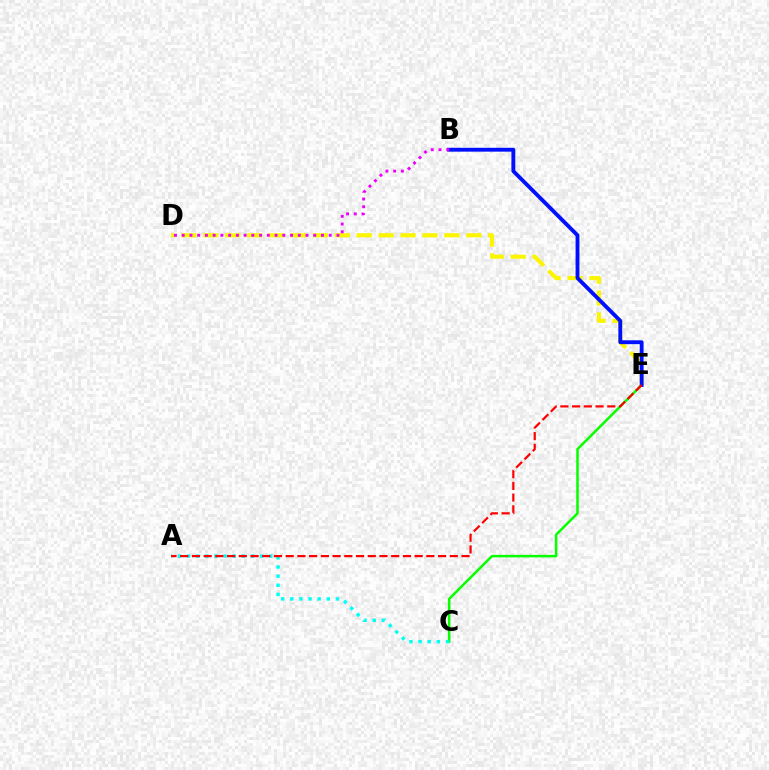{('D', 'E'): [{'color': '#fcf500', 'line_style': 'dashed', 'thickness': 2.98}], ('C', 'E'): [{'color': '#08ff00', 'line_style': 'solid', 'thickness': 1.82}], ('B', 'E'): [{'color': '#0010ff', 'line_style': 'solid', 'thickness': 2.78}], ('A', 'C'): [{'color': '#00fff6', 'line_style': 'dotted', 'thickness': 2.48}], ('B', 'D'): [{'color': '#ee00ff', 'line_style': 'dotted', 'thickness': 2.1}], ('A', 'E'): [{'color': '#ff0000', 'line_style': 'dashed', 'thickness': 1.59}]}